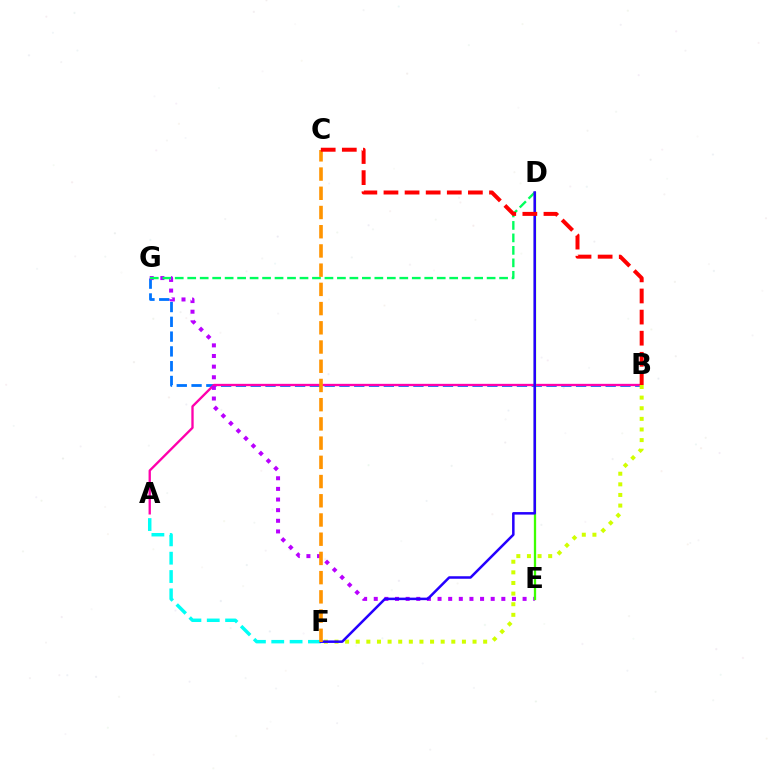{('B', 'G'): [{'color': '#0074ff', 'line_style': 'dashed', 'thickness': 2.01}], ('A', 'B'): [{'color': '#ff00ac', 'line_style': 'solid', 'thickness': 1.68}], ('E', 'G'): [{'color': '#b900ff', 'line_style': 'dotted', 'thickness': 2.89}], ('D', 'G'): [{'color': '#00ff5c', 'line_style': 'dashed', 'thickness': 1.69}], ('B', 'F'): [{'color': '#d1ff00', 'line_style': 'dotted', 'thickness': 2.89}], ('A', 'F'): [{'color': '#00fff6', 'line_style': 'dashed', 'thickness': 2.49}], ('D', 'E'): [{'color': '#3dff00', 'line_style': 'solid', 'thickness': 1.65}], ('D', 'F'): [{'color': '#2500ff', 'line_style': 'solid', 'thickness': 1.81}], ('C', 'F'): [{'color': '#ff9400', 'line_style': 'dashed', 'thickness': 2.61}], ('B', 'C'): [{'color': '#ff0000', 'line_style': 'dashed', 'thickness': 2.87}]}